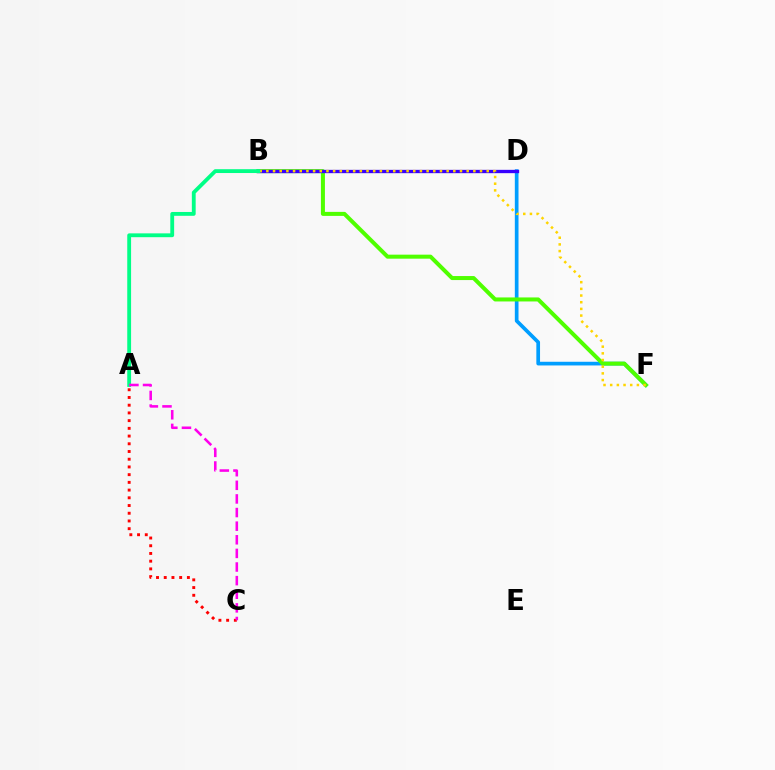{('D', 'F'): [{'color': '#009eff', 'line_style': 'solid', 'thickness': 2.65}], ('A', 'C'): [{'color': '#ff0000', 'line_style': 'dotted', 'thickness': 2.1}, {'color': '#ff00ed', 'line_style': 'dashed', 'thickness': 1.85}], ('B', 'F'): [{'color': '#4fff00', 'line_style': 'solid', 'thickness': 2.89}, {'color': '#ffd500', 'line_style': 'dotted', 'thickness': 1.81}], ('B', 'D'): [{'color': '#3700ff', 'line_style': 'solid', 'thickness': 2.39}], ('A', 'B'): [{'color': '#00ff86', 'line_style': 'solid', 'thickness': 2.76}]}